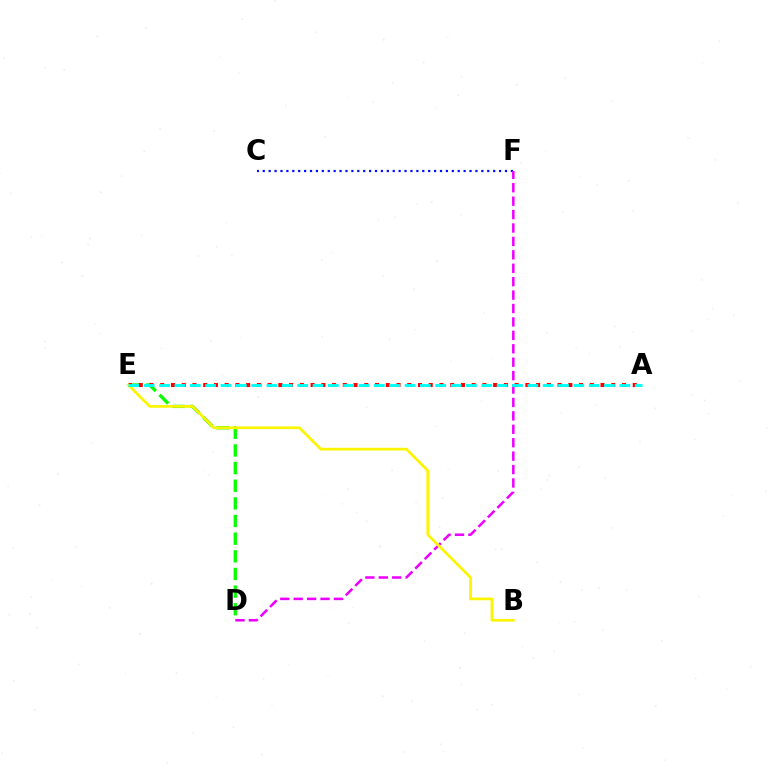{('D', 'E'): [{'color': '#08ff00', 'line_style': 'dashed', 'thickness': 2.4}], ('A', 'E'): [{'color': '#ff0000', 'line_style': 'dotted', 'thickness': 2.92}, {'color': '#00fff6', 'line_style': 'dashed', 'thickness': 2.08}], ('C', 'F'): [{'color': '#0010ff', 'line_style': 'dotted', 'thickness': 1.61}], ('D', 'F'): [{'color': '#ee00ff', 'line_style': 'dashed', 'thickness': 1.82}], ('B', 'E'): [{'color': '#fcf500', 'line_style': 'solid', 'thickness': 1.95}]}